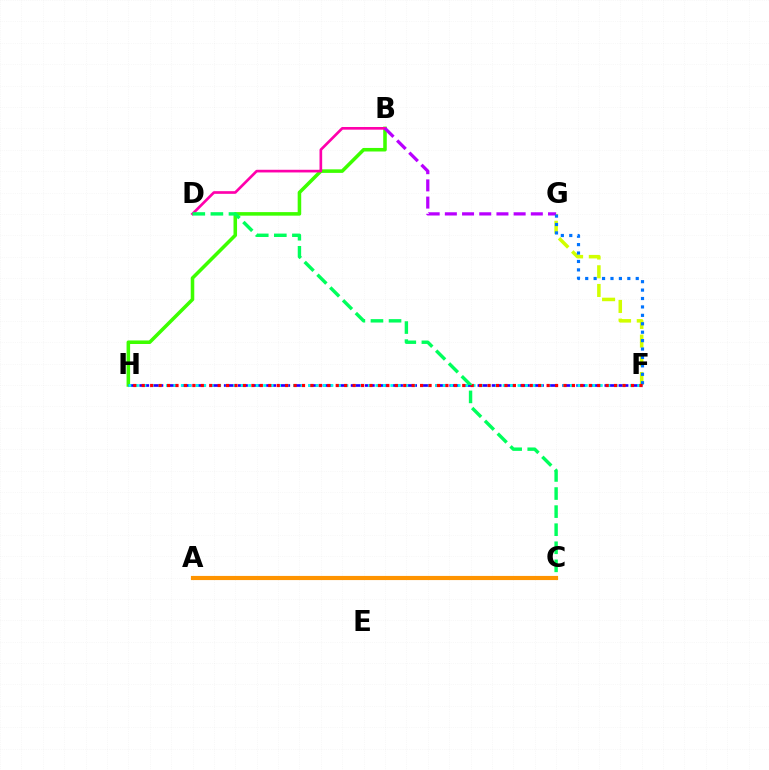{('B', 'H'): [{'color': '#3dff00', 'line_style': 'solid', 'thickness': 2.55}], ('F', 'G'): [{'color': '#d1ff00', 'line_style': 'dashed', 'thickness': 2.54}, {'color': '#0074ff', 'line_style': 'dotted', 'thickness': 2.29}], ('B', 'D'): [{'color': '#ff00ac', 'line_style': 'solid', 'thickness': 1.92}], ('B', 'G'): [{'color': '#b900ff', 'line_style': 'dashed', 'thickness': 2.34}], ('F', 'H'): [{'color': '#2500ff', 'line_style': 'dashed', 'thickness': 1.91}, {'color': '#00fff6', 'line_style': 'dotted', 'thickness': 2.03}, {'color': '#ff0000', 'line_style': 'dotted', 'thickness': 2.29}], ('A', 'C'): [{'color': '#ff9400', 'line_style': 'solid', 'thickness': 2.99}], ('C', 'D'): [{'color': '#00ff5c', 'line_style': 'dashed', 'thickness': 2.46}]}